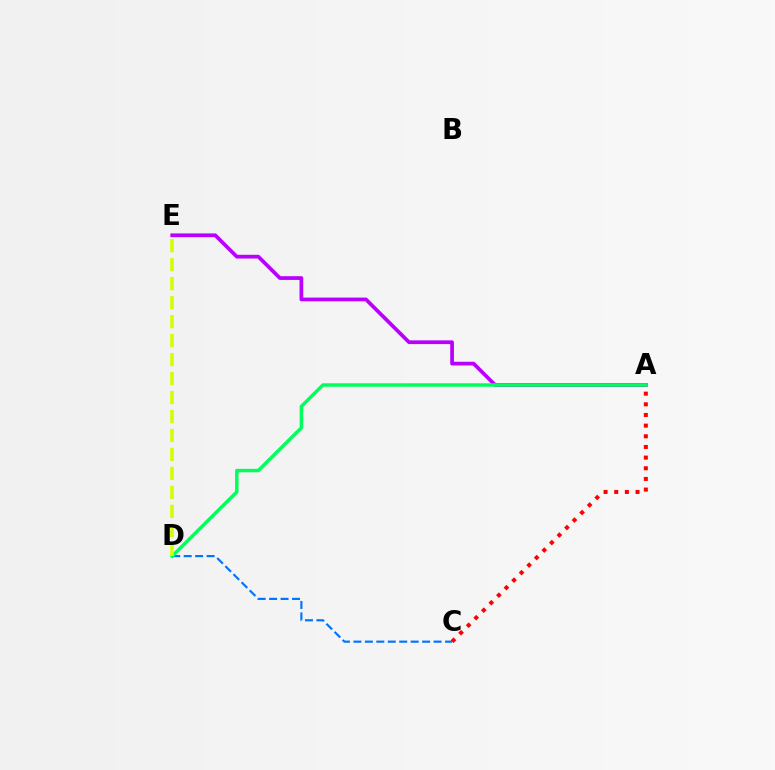{('A', 'E'): [{'color': '#b900ff', 'line_style': 'solid', 'thickness': 2.69}], ('C', 'D'): [{'color': '#0074ff', 'line_style': 'dashed', 'thickness': 1.56}], ('A', 'D'): [{'color': '#00ff5c', 'line_style': 'solid', 'thickness': 2.5}], ('D', 'E'): [{'color': '#d1ff00', 'line_style': 'dashed', 'thickness': 2.58}], ('A', 'C'): [{'color': '#ff0000', 'line_style': 'dotted', 'thickness': 2.9}]}